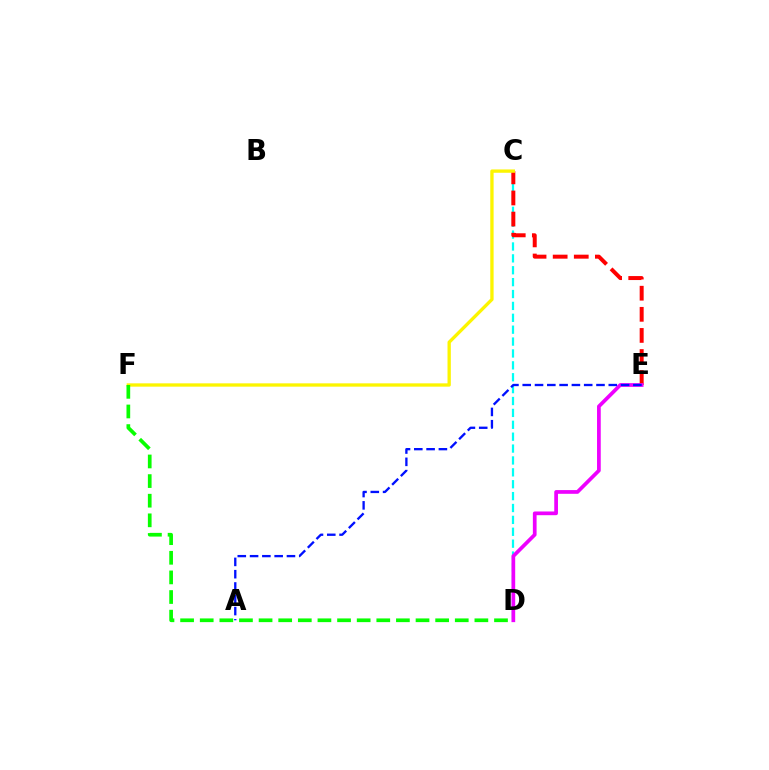{('C', 'D'): [{'color': '#00fff6', 'line_style': 'dashed', 'thickness': 1.61}], ('C', 'E'): [{'color': '#ff0000', 'line_style': 'dashed', 'thickness': 2.87}], ('D', 'E'): [{'color': '#ee00ff', 'line_style': 'solid', 'thickness': 2.68}], ('C', 'F'): [{'color': '#fcf500', 'line_style': 'solid', 'thickness': 2.39}], ('A', 'E'): [{'color': '#0010ff', 'line_style': 'dashed', 'thickness': 1.67}], ('D', 'F'): [{'color': '#08ff00', 'line_style': 'dashed', 'thickness': 2.67}]}